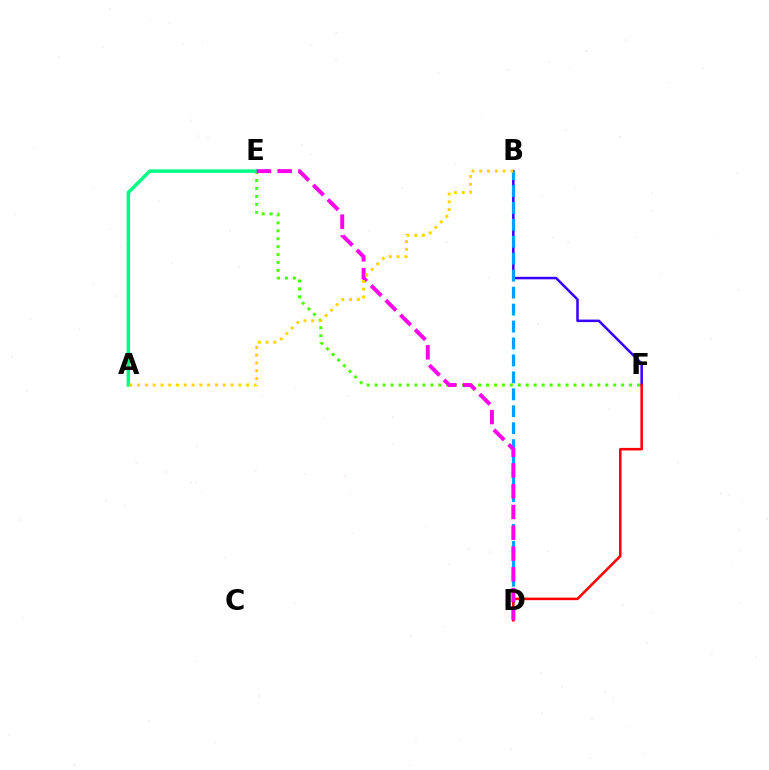{('B', 'F'): [{'color': '#3700ff', 'line_style': 'solid', 'thickness': 1.81}], ('E', 'F'): [{'color': '#4fff00', 'line_style': 'dotted', 'thickness': 2.16}], ('A', 'E'): [{'color': '#00ff86', 'line_style': 'solid', 'thickness': 2.5}], ('B', 'D'): [{'color': '#009eff', 'line_style': 'dashed', 'thickness': 2.3}], ('D', 'F'): [{'color': '#ff0000', 'line_style': 'solid', 'thickness': 1.83}], ('D', 'E'): [{'color': '#ff00ed', 'line_style': 'dashed', 'thickness': 2.82}], ('A', 'B'): [{'color': '#ffd500', 'line_style': 'dotted', 'thickness': 2.11}]}